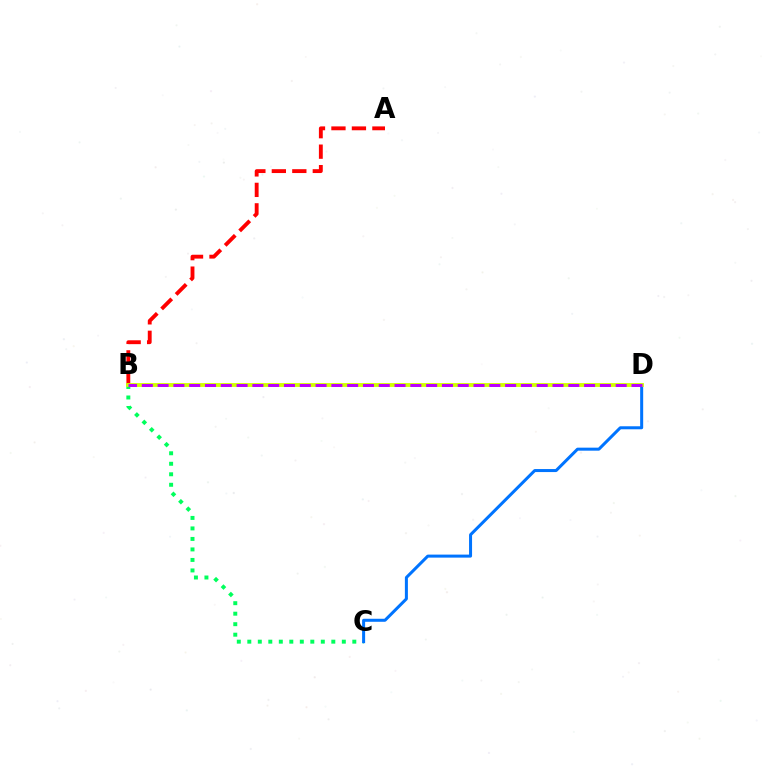{('A', 'B'): [{'color': '#ff0000', 'line_style': 'dashed', 'thickness': 2.78}], ('B', 'C'): [{'color': '#00ff5c', 'line_style': 'dotted', 'thickness': 2.85}], ('C', 'D'): [{'color': '#0074ff', 'line_style': 'solid', 'thickness': 2.17}], ('B', 'D'): [{'color': '#d1ff00', 'line_style': 'solid', 'thickness': 2.75}, {'color': '#b900ff', 'line_style': 'dashed', 'thickness': 2.15}]}